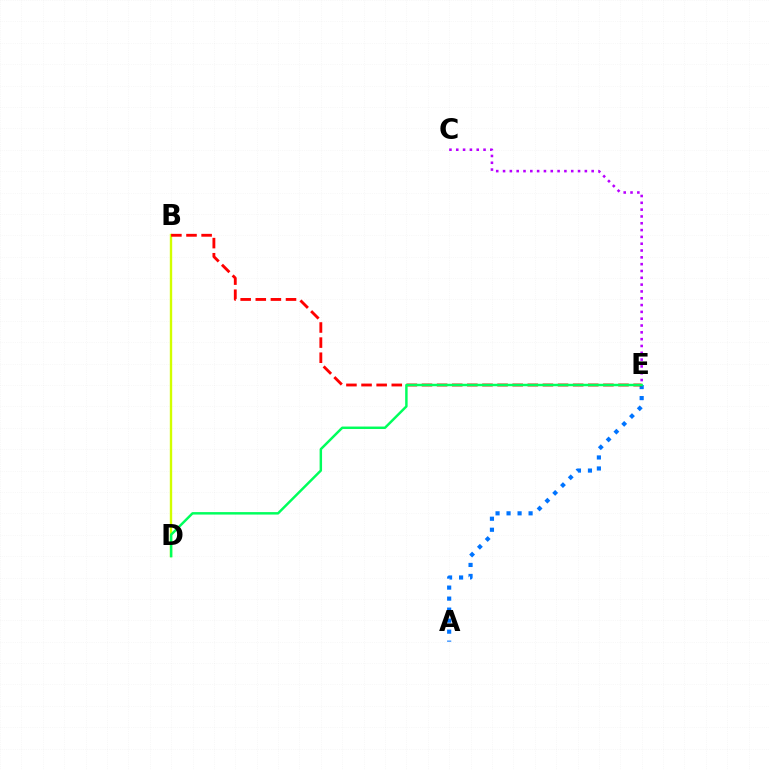{('A', 'E'): [{'color': '#0074ff', 'line_style': 'dotted', 'thickness': 2.99}], ('B', 'D'): [{'color': '#d1ff00', 'line_style': 'solid', 'thickness': 1.71}], ('B', 'E'): [{'color': '#ff0000', 'line_style': 'dashed', 'thickness': 2.05}], ('C', 'E'): [{'color': '#b900ff', 'line_style': 'dotted', 'thickness': 1.85}], ('D', 'E'): [{'color': '#00ff5c', 'line_style': 'solid', 'thickness': 1.77}]}